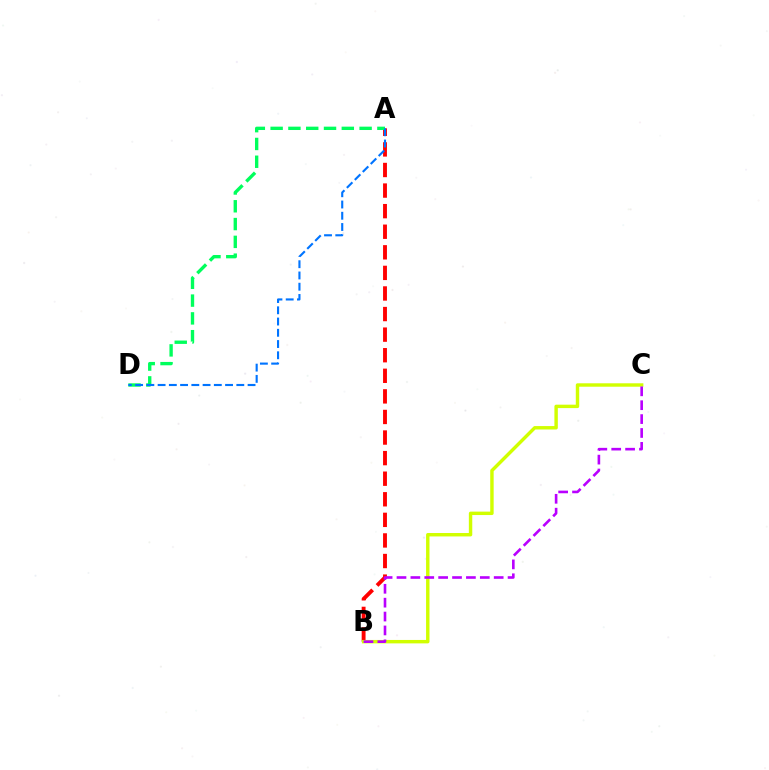{('A', 'B'): [{'color': '#ff0000', 'line_style': 'dashed', 'thickness': 2.8}], ('B', 'C'): [{'color': '#d1ff00', 'line_style': 'solid', 'thickness': 2.47}, {'color': '#b900ff', 'line_style': 'dashed', 'thickness': 1.89}], ('A', 'D'): [{'color': '#00ff5c', 'line_style': 'dashed', 'thickness': 2.42}, {'color': '#0074ff', 'line_style': 'dashed', 'thickness': 1.53}]}